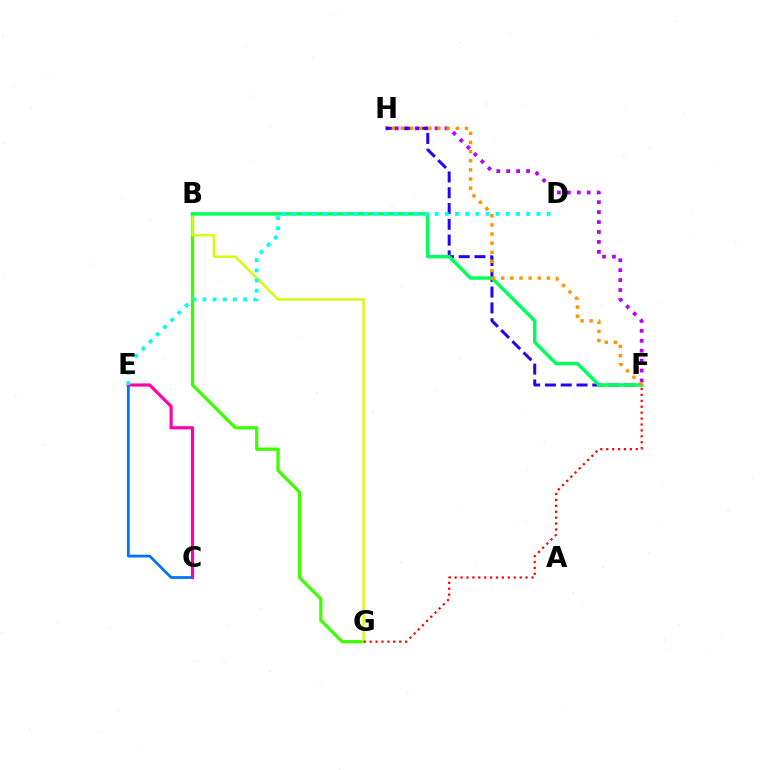{('B', 'G'): [{'color': '#3dff00', 'line_style': 'solid', 'thickness': 2.35}, {'color': '#d1ff00', 'line_style': 'solid', 'thickness': 1.71}], ('F', 'H'): [{'color': '#b900ff', 'line_style': 'dotted', 'thickness': 2.7}, {'color': '#2500ff', 'line_style': 'dashed', 'thickness': 2.15}, {'color': '#ff9400', 'line_style': 'dotted', 'thickness': 2.48}], ('C', 'E'): [{'color': '#0074ff', 'line_style': 'solid', 'thickness': 2.0}, {'color': '#ff00ac', 'line_style': 'solid', 'thickness': 2.27}], ('B', 'F'): [{'color': '#00ff5c', 'line_style': 'solid', 'thickness': 2.48}], ('F', 'G'): [{'color': '#ff0000', 'line_style': 'dotted', 'thickness': 1.61}], ('D', 'E'): [{'color': '#00fff6', 'line_style': 'dotted', 'thickness': 2.76}]}